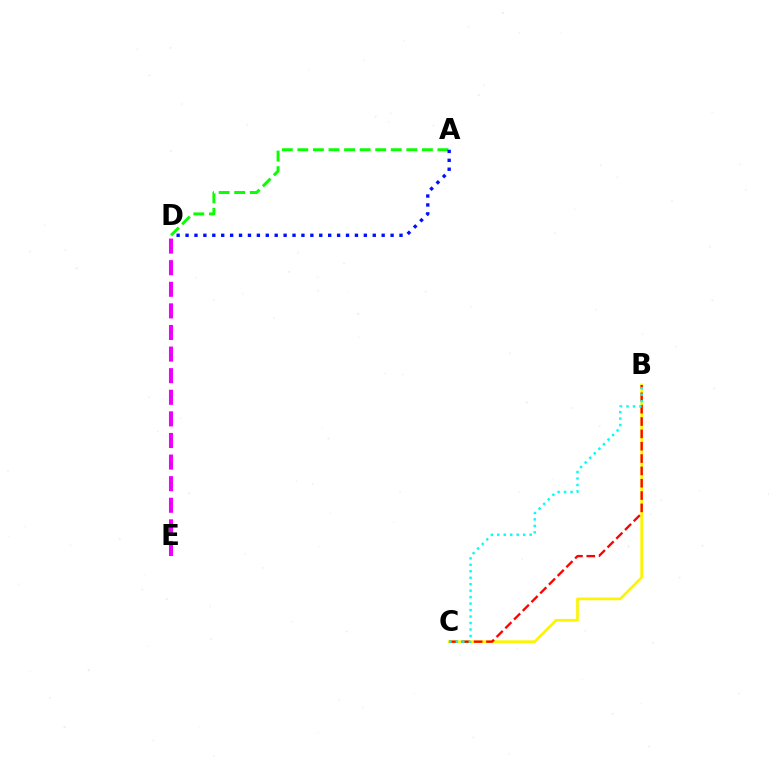{('D', 'E'): [{'color': '#ee00ff', 'line_style': 'dashed', 'thickness': 2.93}], ('B', 'C'): [{'color': '#fcf500', 'line_style': 'solid', 'thickness': 1.93}, {'color': '#ff0000', 'line_style': 'dashed', 'thickness': 1.68}, {'color': '#00fff6', 'line_style': 'dotted', 'thickness': 1.76}], ('A', 'D'): [{'color': '#08ff00', 'line_style': 'dashed', 'thickness': 2.11}, {'color': '#0010ff', 'line_style': 'dotted', 'thickness': 2.42}]}